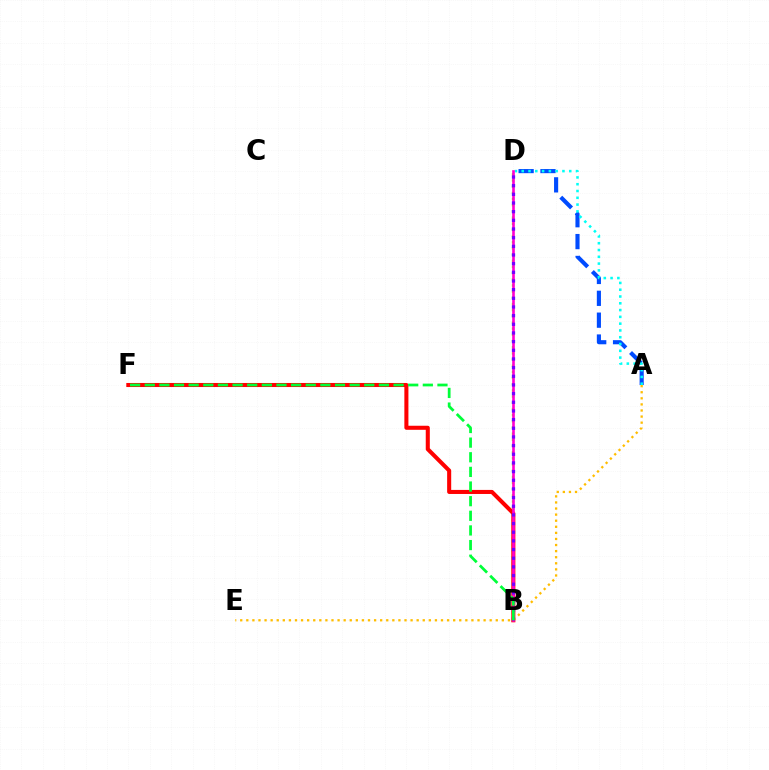{('A', 'D'): [{'color': '#004bff', 'line_style': 'dashed', 'thickness': 2.97}, {'color': '#00fff6', 'line_style': 'dotted', 'thickness': 1.84}], ('B', 'D'): [{'color': '#84ff00', 'line_style': 'dotted', 'thickness': 1.68}, {'color': '#ff00cf', 'line_style': 'solid', 'thickness': 1.9}, {'color': '#7200ff', 'line_style': 'dotted', 'thickness': 2.35}], ('B', 'F'): [{'color': '#ff0000', 'line_style': 'solid', 'thickness': 2.92}, {'color': '#00ff39', 'line_style': 'dashed', 'thickness': 1.99}], ('A', 'E'): [{'color': '#ffbd00', 'line_style': 'dotted', 'thickness': 1.65}]}